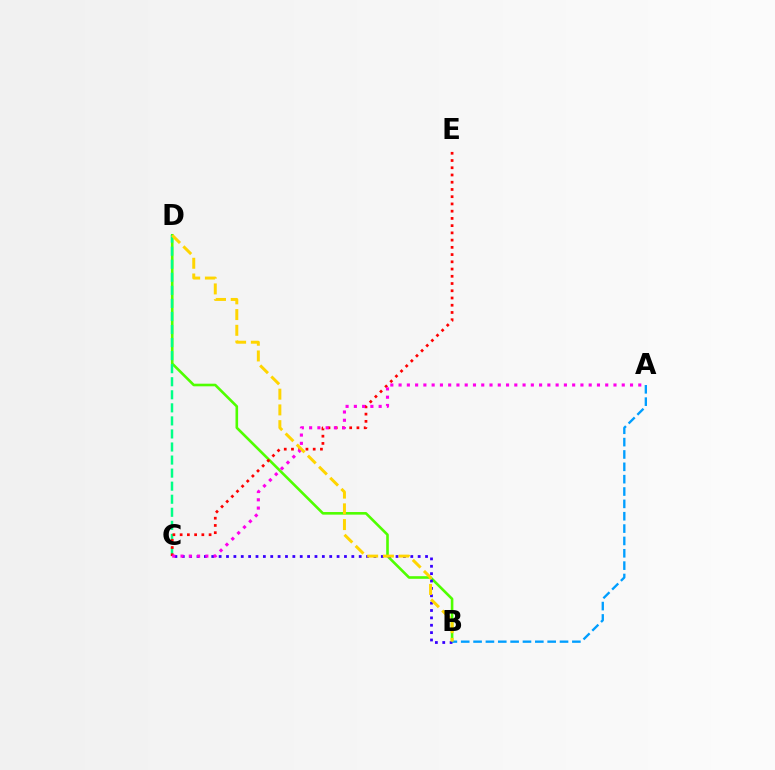{('B', 'D'): [{'color': '#4fff00', 'line_style': 'solid', 'thickness': 1.88}, {'color': '#ffd500', 'line_style': 'dashed', 'thickness': 2.14}], ('B', 'C'): [{'color': '#3700ff', 'line_style': 'dotted', 'thickness': 2.0}], ('C', 'D'): [{'color': '#00ff86', 'line_style': 'dashed', 'thickness': 1.77}], ('A', 'B'): [{'color': '#009eff', 'line_style': 'dashed', 'thickness': 1.68}], ('C', 'E'): [{'color': '#ff0000', 'line_style': 'dotted', 'thickness': 1.97}], ('A', 'C'): [{'color': '#ff00ed', 'line_style': 'dotted', 'thickness': 2.25}]}